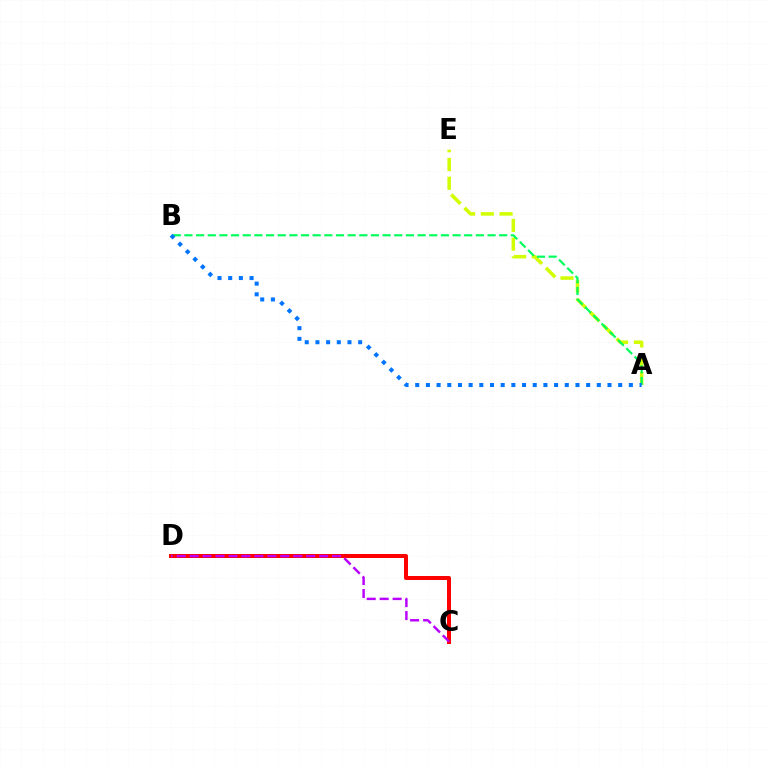{('C', 'D'): [{'color': '#ff0000', 'line_style': 'solid', 'thickness': 2.88}, {'color': '#b900ff', 'line_style': 'dashed', 'thickness': 1.76}], ('A', 'E'): [{'color': '#d1ff00', 'line_style': 'dashed', 'thickness': 2.55}], ('A', 'B'): [{'color': '#00ff5c', 'line_style': 'dashed', 'thickness': 1.58}, {'color': '#0074ff', 'line_style': 'dotted', 'thickness': 2.9}]}